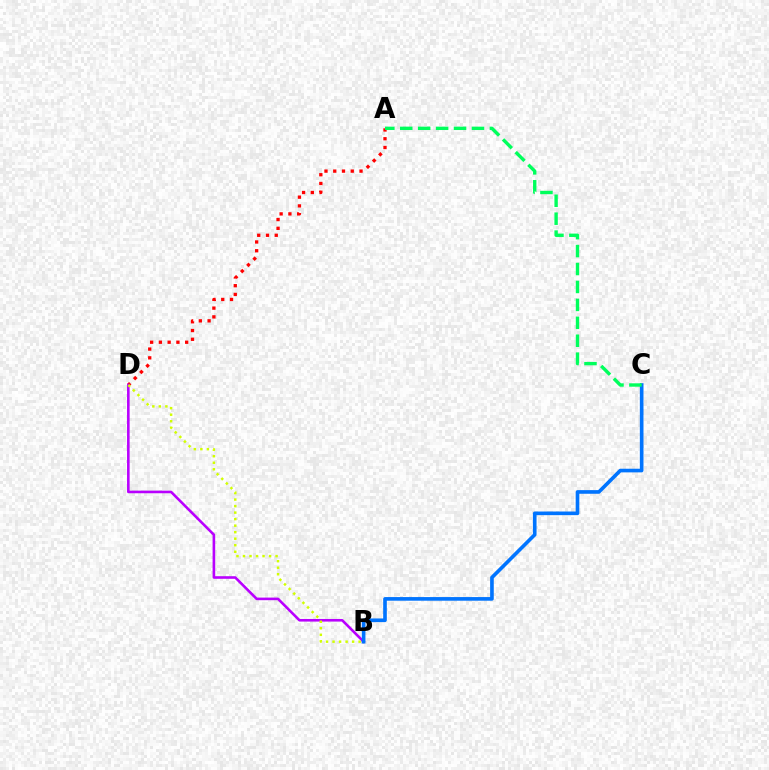{('A', 'D'): [{'color': '#ff0000', 'line_style': 'dotted', 'thickness': 2.38}], ('B', 'D'): [{'color': '#b900ff', 'line_style': 'solid', 'thickness': 1.87}, {'color': '#d1ff00', 'line_style': 'dotted', 'thickness': 1.77}], ('B', 'C'): [{'color': '#0074ff', 'line_style': 'solid', 'thickness': 2.62}], ('A', 'C'): [{'color': '#00ff5c', 'line_style': 'dashed', 'thickness': 2.44}]}